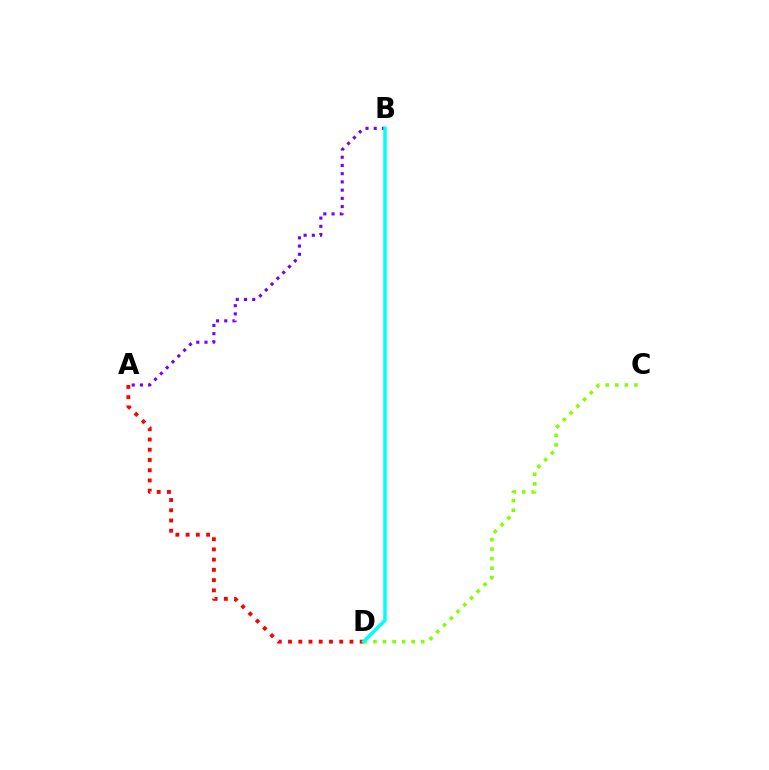{('A', 'D'): [{'color': '#ff0000', 'line_style': 'dotted', 'thickness': 2.78}], ('C', 'D'): [{'color': '#84ff00', 'line_style': 'dotted', 'thickness': 2.6}], ('A', 'B'): [{'color': '#7200ff', 'line_style': 'dotted', 'thickness': 2.24}], ('B', 'D'): [{'color': '#00fff6', 'line_style': 'solid', 'thickness': 2.54}]}